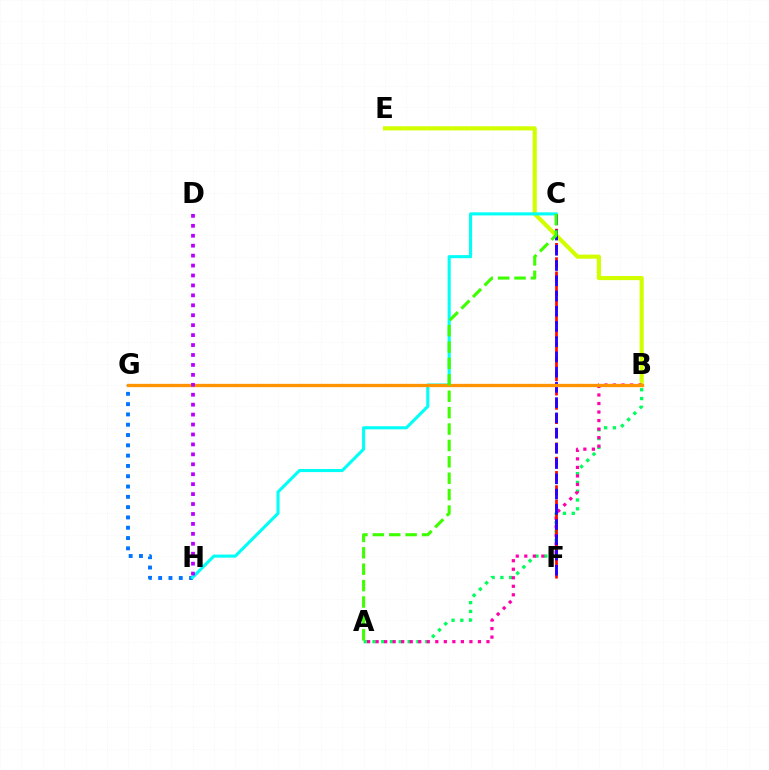{('B', 'E'): [{'color': '#d1ff00', 'line_style': 'solid', 'thickness': 2.98}], ('A', 'B'): [{'color': '#00ff5c', 'line_style': 'dotted', 'thickness': 2.39}, {'color': '#ff00ac', 'line_style': 'dotted', 'thickness': 2.32}], ('C', 'F'): [{'color': '#ff0000', 'line_style': 'dashed', 'thickness': 1.94}, {'color': '#2500ff', 'line_style': 'dashed', 'thickness': 2.07}], ('G', 'H'): [{'color': '#0074ff', 'line_style': 'dotted', 'thickness': 2.8}], ('C', 'H'): [{'color': '#00fff6', 'line_style': 'solid', 'thickness': 2.22}], ('B', 'G'): [{'color': '#ff9400', 'line_style': 'solid', 'thickness': 2.37}], ('D', 'H'): [{'color': '#b900ff', 'line_style': 'dotted', 'thickness': 2.7}], ('A', 'C'): [{'color': '#3dff00', 'line_style': 'dashed', 'thickness': 2.23}]}